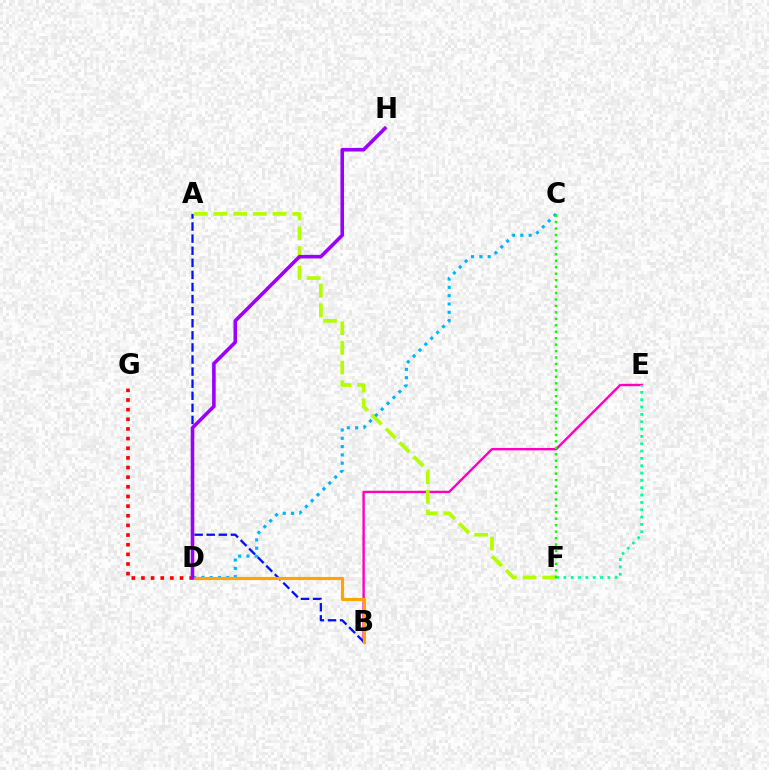{('B', 'E'): [{'color': '#ff00bd', 'line_style': 'solid', 'thickness': 1.72}], ('A', 'B'): [{'color': '#0010ff', 'line_style': 'dashed', 'thickness': 1.64}], ('A', 'F'): [{'color': '#b3ff00', 'line_style': 'dashed', 'thickness': 2.67}], ('C', 'D'): [{'color': '#00b5ff', 'line_style': 'dotted', 'thickness': 2.26}], ('E', 'F'): [{'color': '#00ff9d', 'line_style': 'dotted', 'thickness': 1.99}], ('B', 'D'): [{'color': '#ffa500', 'line_style': 'solid', 'thickness': 2.27}], ('D', 'G'): [{'color': '#ff0000', 'line_style': 'dotted', 'thickness': 2.62}], ('C', 'F'): [{'color': '#08ff00', 'line_style': 'dotted', 'thickness': 1.75}], ('D', 'H'): [{'color': '#9b00ff', 'line_style': 'solid', 'thickness': 2.57}]}